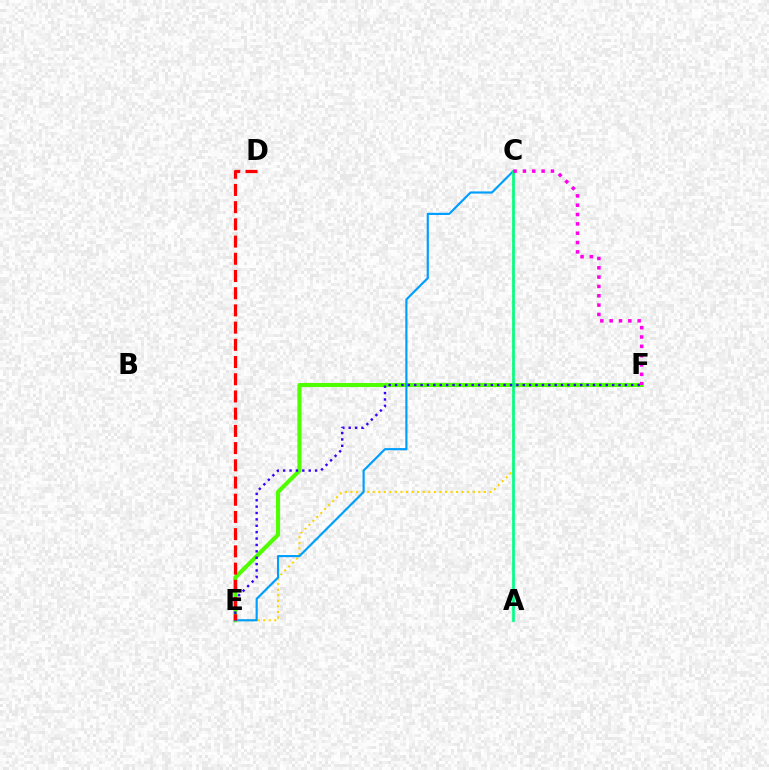{('E', 'F'): [{'color': '#4fff00', 'line_style': 'solid', 'thickness': 2.94}, {'color': '#3700ff', 'line_style': 'dotted', 'thickness': 1.73}], ('C', 'E'): [{'color': '#ffd500', 'line_style': 'dotted', 'thickness': 1.51}, {'color': '#009eff', 'line_style': 'solid', 'thickness': 1.56}], ('A', 'C'): [{'color': '#00ff86', 'line_style': 'solid', 'thickness': 1.94}], ('D', 'E'): [{'color': '#ff0000', 'line_style': 'dashed', 'thickness': 2.34}], ('C', 'F'): [{'color': '#ff00ed', 'line_style': 'dotted', 'thickness': 2.54}]}